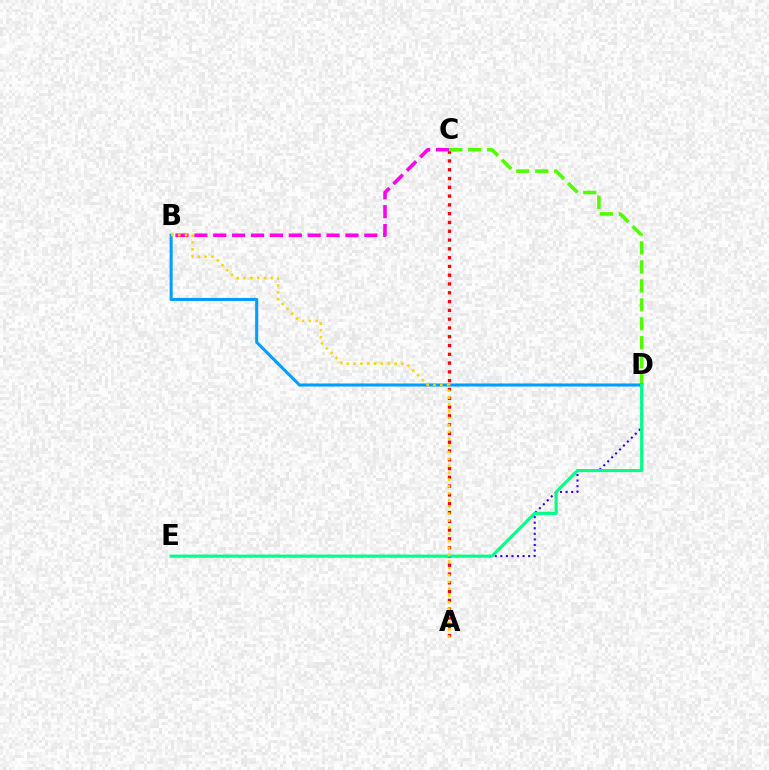{('A', 'C'): [{'color': '#ff0000', 'line_style': 'dotted', 'thickness': 2.39}], ('D', 'E'): [{'color': '#3700ff', 'line_style': 'dotted', 'thickness': 1.51}, {'color': '#00ff86', 'line_style': 'solid', 'thickness': 2.25}], ('B', 'C'): [{'color': '#ff00ed', 'line_style': 'dashed', 'thickness': 2.57}], ('C', 'D'): [{'color': '#4fff00', 'line_style': 'dashed', 'thickness': 2.58}], ('B', 'D'): [{'color': '#009eff', 'line_style': 'solid', 'thickness': 2.2}], ('A', 'B'): [{'color': '#ffd500', 'line_style': 'dotted', 'thickness': 1.85}]}